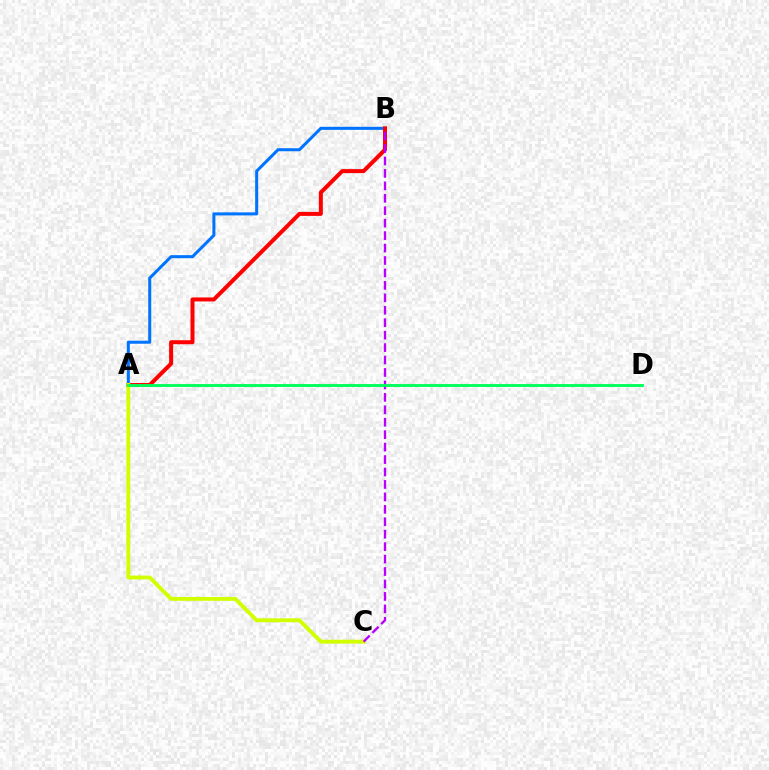{('A', 'B'): [{'color': '#0074ff', 'line_style': 'solid', 'thickness': 2.19}, {'color': '#ff0000', 'line_style': 'solid', 'thickness': 2.88}], ('A', 'C'): [{'color': '#d1ff00', 'line_style': 'solid', 'thickness': 2.8}], ('B', 'C'): [{'color': '#b900ff', 'line_style': 'dashed', 'thickness': 1.69}], ('A', 'D'): [{'color': '#00ff5c', 'line_style': 'solid', 'thickness': 2.07}]}